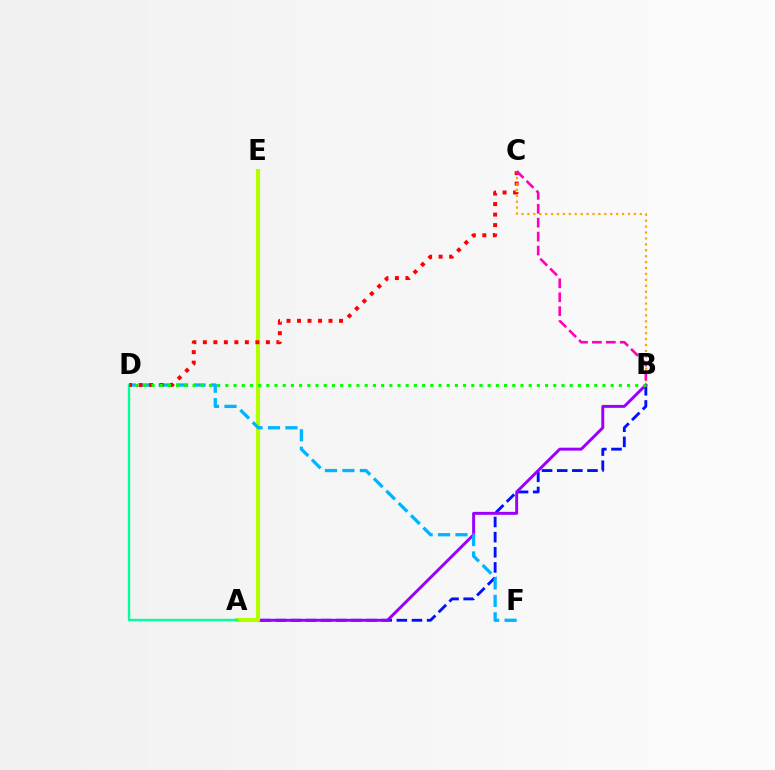{('A', 'B'): [{'color': '#0010ff', 'line_style': 'dashed', 'thickness': 2.06}, {'color': '#9b00ff', 'line_style': 'solid', 'thickness': 2.12}], ('A', 'E'): [{'color': '#b3ff00', 'line_style': 'solid', 'thickness': 2.98}], ('D', 'F'): [{'color': '#00b5ff', 'line_style': 'dashed', 'thickness': 2.37}], ('A', 'D'): [{'color': '#00ff9d', 'line_style': 'solid', 'thickness': 1.69}], ('C', 'D'): [{'color': '#ff0000', 'line_style': 'dotted', 'thickness': 2.85}], ('B', 'C'): [{'color': '#ffa500', 'line_style': 'dotted', 'thickness': 1.61}, {'color': '#ff00bd', 'line_style': 'dashed', 'thickness': 1.89}], ('B', 'D'): [{'color': '#08ff00', 'line_style': 'dotted', 'thickness': 2.23}]}